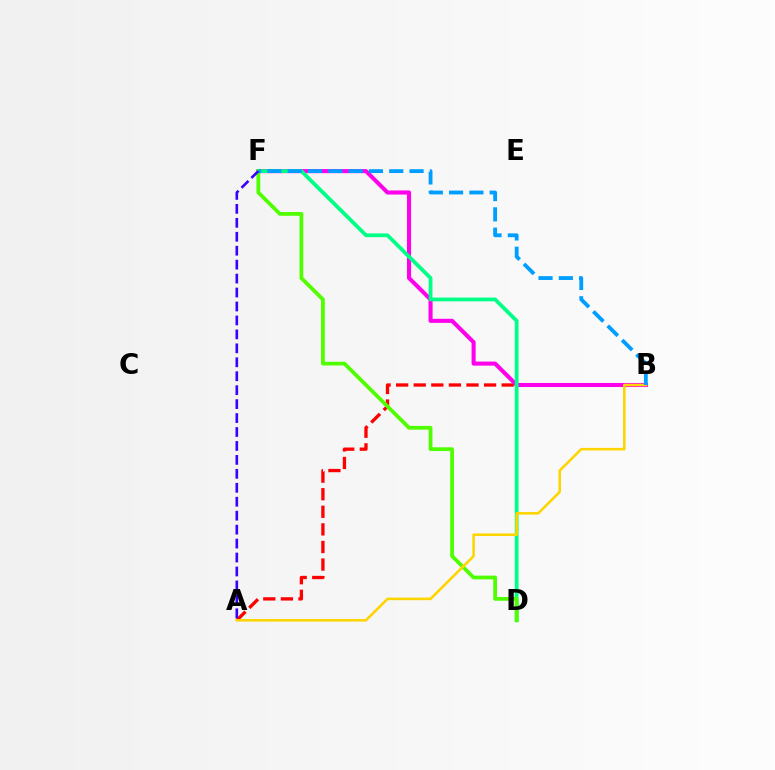{('A', 'B'): [{'color': '#ff0000', 'line_style': 'dashed', 'thickness': 2.39}, {'color': '#ffd500', 'line_style': 'solid', 'thickness': 1.85}], ('B', 'F'): [{'color': '#ff00ed', 'line_style': 'solid', 'thickness': 2.93}, {'color': '#009eff', 'line_style': 'dashed', 'thickness': 2.76}], ('D', 'F'): [{'color': '#00ff86', 'line_style': 'solid', 'thickness': 2.72}, {'color': '#4fff00', 'line_style': 'solid', 'thickness': 2.71}], ('A', 'F'): [{'color': '#3700ff', 'line_style': 'dashed', 'thickness': 1.89}]}